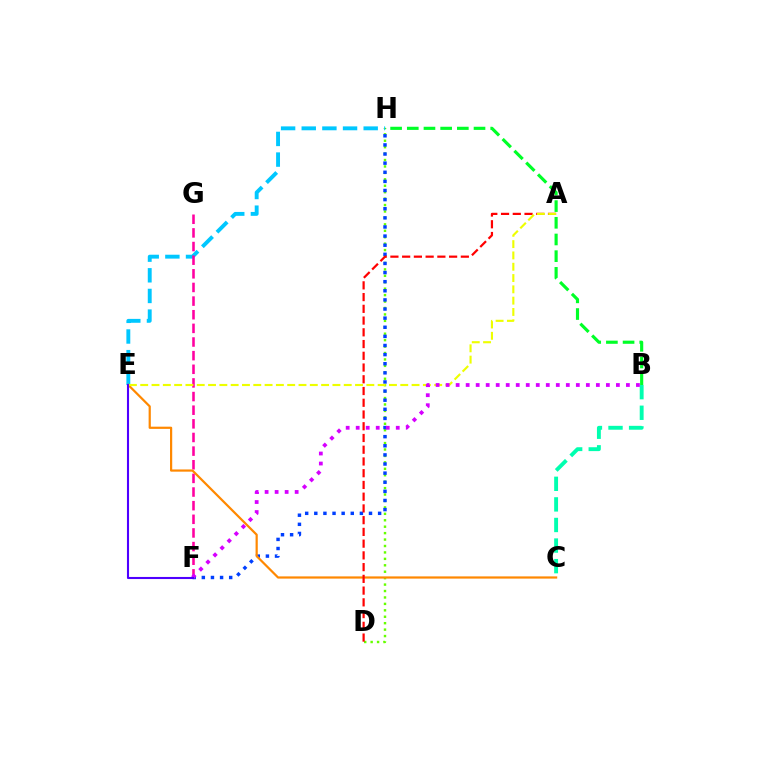{('D', 'H'): [{'color': '#66ff00', 'line_style': 'dotted', 'thickness': 1.75}], ('F', 'H'): [{'color': '#003fff', 'line_style': 'dotted', 'thickness': 2.48}], ('E', 'H'): [{'color': '#00c7ff', 'line_style': 'dashed', 'thickness': 2.8}], ('B', 'H'): [{'color': '#00ff27', 'line_style': 'dashed', 'thickness': 2.27}], ('F', 'G'): [{'color': '#ff00a0', 'line_style': 'dashed', 'thickness': 1.85}], ('C', 'E'): [{'color': '#ff8800', 'line_style': 'solid', 'thickness': 1.59}], ('A', 'D'): [{'color': '#ff0000', 'line_style': 'dashed', 'thickness': 1.59}], ('B', 'C'): [{'color': '#00ffaf', 'line_style': 'dashed', 'thickness': 2.8}], ('A', 'E'): [{'color': '#eeff00', 'line_style': 'dashed', 'thickness': 1.54}], ('B', 'F'): [{'color': '#d600ff', 'line_style': 'dotted', 'thickness': 2.72}], ('E', 'F'): [{'color': '#4f00ff', 'line_style': 'solid', 'thickness': 1.51}]}